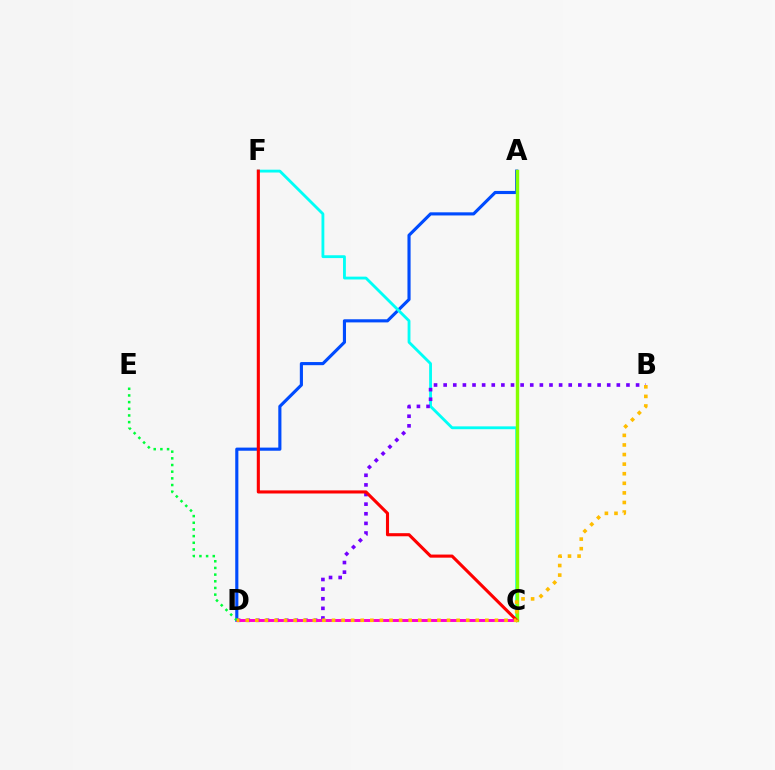{('A', 'D'): [{'color': '#004bff', 'line_style': 'solid', 'thickness': 2.25}], ('C', 'F'): [{'color': '#00fff6', 'line_style': 'solid', 'thickness': 2.04}, {'color': '#ff0000', 'line_style': 'solid', 'thickness': 2.23}], ('B', 'D'): [{'color': '#7200ff', 'line_style': 'dotted', 'thickness': 2.61}, {'color': '#ffbd00', 'line_style': 'dotted', 'thickness': 2.6}], ('C', 'D'): [{'color': '#ff00cf', 'line_style': 'solid', 'thickness': 2.12}], ('A', 'C'): [{'color': '#84ff00', 'line_style': 'solid', 'thickness': 2.46}], ('D', 'E'): [{'color': '#00ff39', 'line_style': 'dotted', 'thickness': 1.81}]}